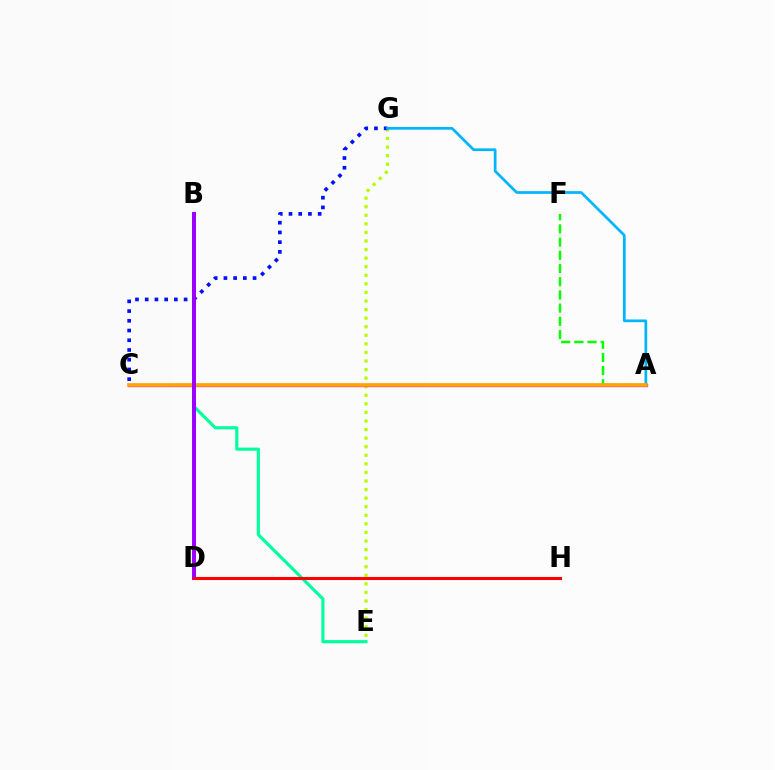{('E', 'G'): [{'color': '#b3ff00', 'line_style': 'dotted', 'thickness': 2.33}], ('A', 'F'): [{'color': '#08ff00', 'line_style': 'dashed', 'thickness': 1.79}], ('B', 'E'): [{'color': '#00ff9d', 'line_style': 'solid', 'thickness': 2.26}], ('C', 'G'): [{'color': '#0010ff', 'line_style': 'dotted', 'thickness': 2.64}], ('A', 'C'): [{'color': '#ff00bd', 'line_style': 'solid', 'thickness': 2.38}, {'color': '#ffa500', 'line_style': 'solid', 'thickness': 2.57}], ('A', 'G'): [{'color': '#00b5ff', 'line_style': 'solid', 'thickness': 1.96}], ('B', 'D'): [{'color': '#9b00ff', 'line_style': 'solid', 'thickness': 2.84}], ('D', 'H'): [{'color': '#ff0000', 'line_style': 'solid', 'thickness': 2.21}]}